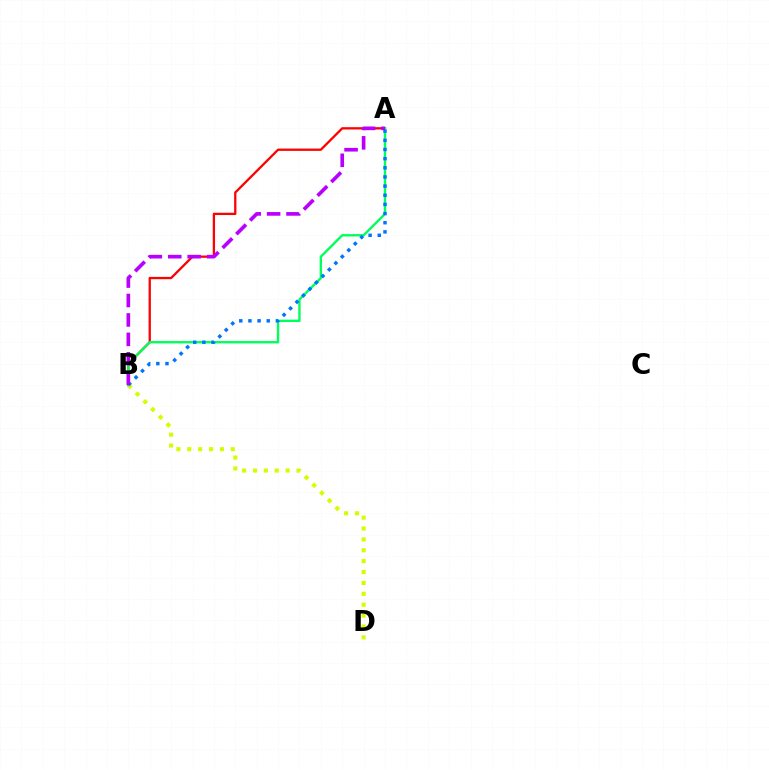{('A', 'B'): [{'color': '#ff0000', 'line_style': 'solid', 'thickness': 1.65}, {'color': '#00ff5c', 'line_style': 'solid', 'thickness': 1.71}, {'color': '#0074ff', 'line_style': 'dotted', 'thickness': 2.49}, {'color': '#b900ff', 'line_style': 'dashed', 'thickness': 2.64}], ('B', 'D'): [{'color': '#d1ff00', 'line_style': 'dotted', 'thickness': 2.96}]}